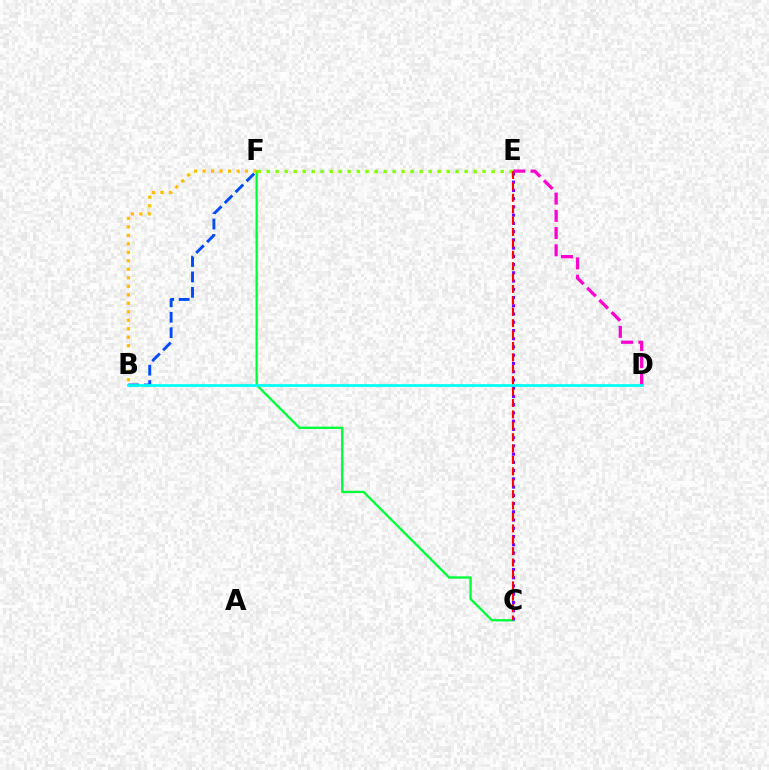{('D', 'E'): [{'color': '#ff00cf', 'line_style': 'dashed', 'thickness': 2.34}], ('B', 'F'): [{'color': '#004bff', 'line_style': 'dashed', 'thickness': 2.1}, {'color': '#ffbd00', 'line_style': 'dotted', 'thickness': 2.31}], ('C', 'F'): [{'color': '#00ff39', 'line_style': 'solid', 'thickness': 1.68}], ('C', 'E'): [{'color': '#7200ff', 'line_style': 'dotted', 'thickness': 2.24}, {'color': '#ff0000', 'line_style': 'dashed', 'thickness': 1.55}], ('B', 'D'): [{'color': '#00fff6', 'line_style': 'solid', 'thickness': 1.97}], ('E', 'F'): [{'color': '#84ff00', 'line_style': 'dotted', 'thickness': 2.44}]}